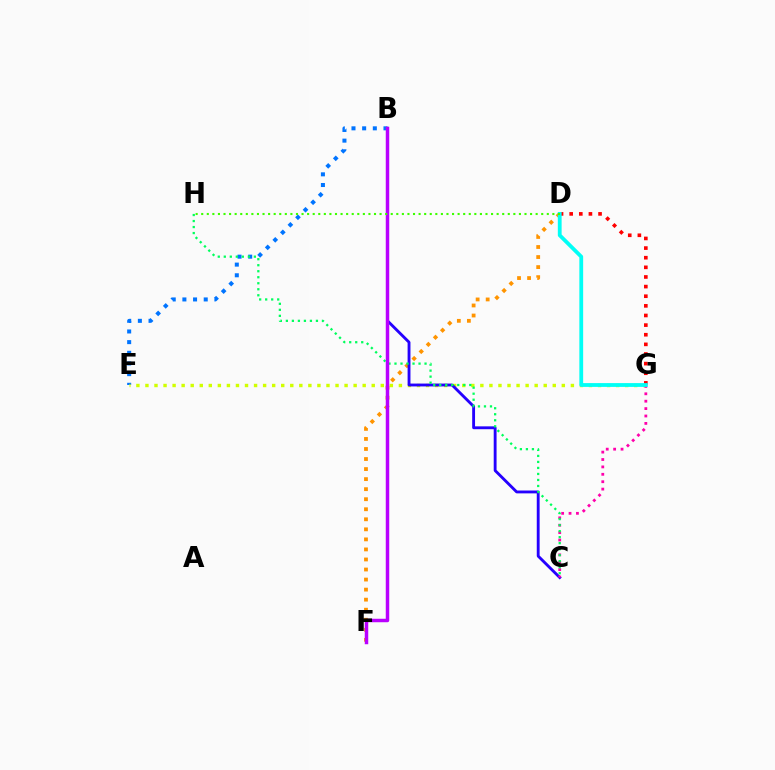{('B', 'E'): [{'color': '#0074ff', 'line_style': 'dotted', 'thickness': 2.9}], ('D', 'F'): [{'color': '#ff9400', 'line_style': 'dotted', 'thickness': 2.73}], ('E', 'G'): [{'color': '#d1ff00', 'line_style': 'dotted', 'thickness': 2.46}], ('B', 'C'): [{'color': '#2500ff', 'line_style': 'solid', 'thickness': 2.06}], ('C', 'G'): [{'color': '#ff00ac', 'line_style': 'dotted', 'thickness': 2.01}], ('C', 'H'): [{'color': '#00ff5c', 'line_style': 'dotted', 'thickness': 1.63}], ('D', 'G'): [{'color': '#ff0000', 'line_style': 'dotted', 'thickness': 2.62}, {'color': '#00fff6', 'line_style': 'solid', 'thickness': 2.74}], ('B', 'F'): [{'color': '#b900ff', 'line_style': 'solid', 'thickness': 2.5}], ('D', 'H'): [{'color': '#3dff00', 'line_style': 'dotted', 'thickness': 1.51}]}